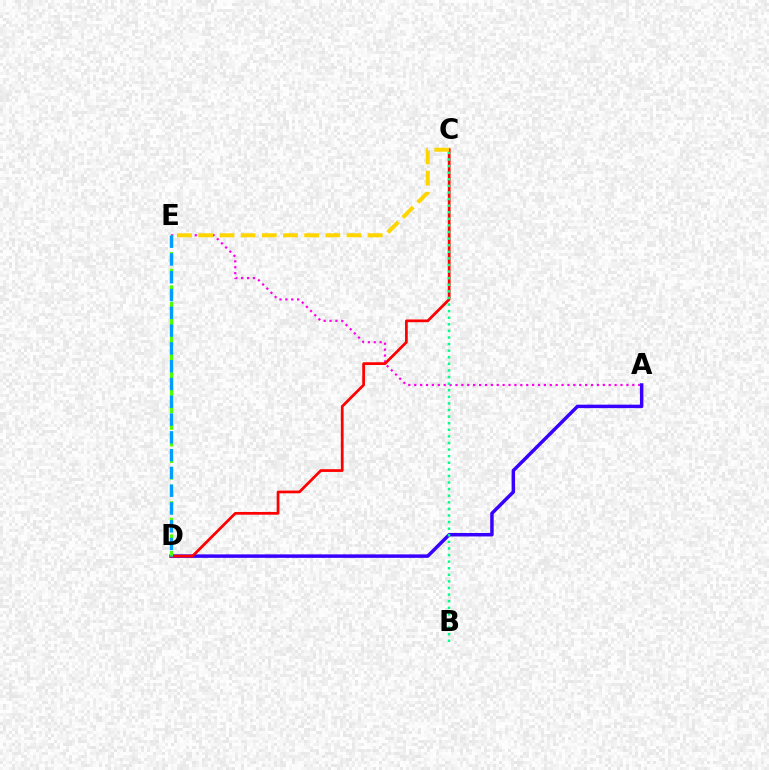{('A', 'E'): [{'color': '#ff00ed', 'line_style': 'dotted', 'thickness': 1.6}], ('A', 'D'): [{'color': '#3700ff', 'line_style': 'solid', 'thickness': 2.5}], ('C', 'D'): [{'color': '#ff0000', 'line_style': 'solid', 'thickness': 1.97}], ('B', 'C'): [{'color': '#00ff86', 'line_style': 'dotted', 'thickness': 1.79}], ('D', 'E'): [{'color': '#4fff00', 'line_style': 'dashed', 'thickness': 2.26}, {'color': '#009eff', 'line_style': 'dashed', 'thickness': 2.42}], ('C', 'E'): [{'color': '#ffd500', 'line_style': 'dashed', 'thickness': 2.88}]}